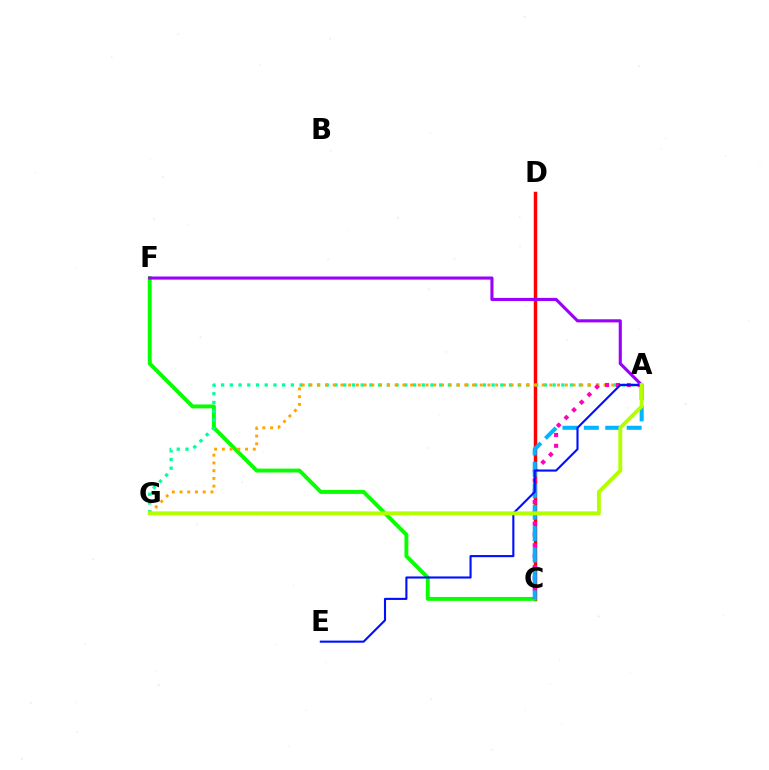{('C', 'D'): [{'color': '#ff0000', 'line_style': 'solid', 'thickness': 2.5}], ('C', 'F'): [{'color': '#08ff00', 'line_style': 'solid', 'thickness': 2.81}], ('A', 'G'): [{'color': '#00ff9d', 'line_style': 'dotted', 'thickness': 2.37}, {'color': '#ffa500', 'line_style': 'dotted', 'thickness': 2.1}, {'color': '#b3ff00', 'line_style': 'solid', 'thickness': 2.8}], ('A', 'C'): [{'color': '#ff00bd', 'line_style': 'dotted', 'thickness': 2.95}, {'color': '#00b5ff', 'line_style': 'dashed', 'thickness': 2.91}], ('A', 'E'): [{'color': '#0010ff', 'line_style': 'solid', 'thickness': 1.52}], ('A', 'F'): [{'color': '#9b00ff', 'line_style': 'solid', 'thickness': 2.25}]}